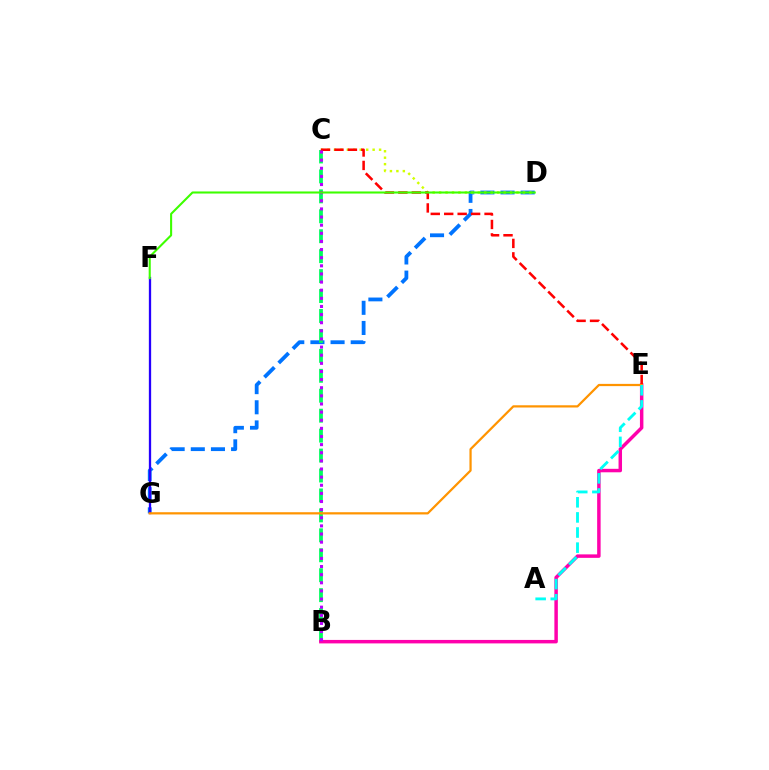{('D', 'G'): [{'color': '#0074ff', 'line_style': 'dashed', 'thickness': 2.74}], ('B', 'C'): [{'color': '#00ff5c', 'line_style': 'dashed', 'thickness': 2.71}, {'color': '#b900ff', 'line_style': 'dotted', 'thickness': 2.21}], ('C', 'D'): [{'color': '#d1ff00', 'line_style': 'dotted', 'thickness': 1.75}], ('F', 'G'): [{'color': '#2500ff', 'line_style': 'solid', 'thickness': 1.65}], ('B', 'E'): [{'color': '#ff00ac', 'line_style': 'solid', 'thickness': 2.5}], ('C', 'E'): [{'color': '#ff0000', 'line_style': 'dashed', 'thickness': 1.83}], ('E', 'G'): [{'color': '#ff9400', 'line_style': 'solid', 'thickness': 1.61}], ('A', 'E'): [{'color': '#00fff6', 'line_style': 'dashed', 'thickness': 2.05}], ('D', 'F'): [{'color': '#3dff00', 'line_style': 'solid', 'thickness': 1.5}]}